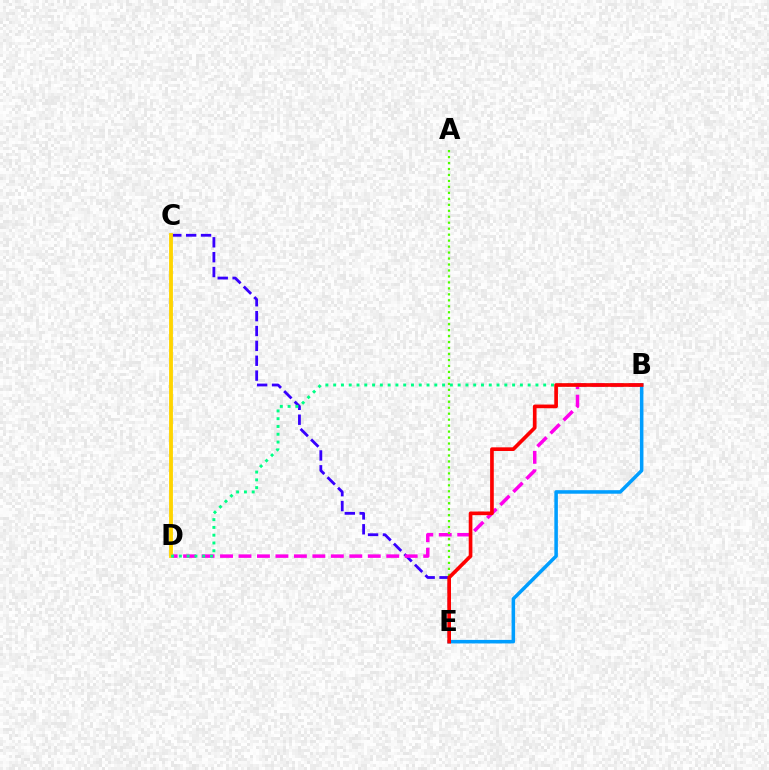{('C', 'E'): [{'color': '#3700ff', 'line_style': 'dashed', 'thickness': 2.02}], ('B', 'D'): [{'color': '#ff00ed', 'line_style': 'dashed', 'thickness': 2.51}, {'color': '#00ff86', 'line_style': 'dotted', 'thickness': 2.11}], ('A', 'E'): [{'color': '#4fff00', 'line_style': 'dotted', 'thickness': 1.62}], ('C', 'D'): [{'color': '#ffd500', 'line_style': 'solid', 'thickness': 2.77}], ('B', 'E'): [{'color': '#009eff', 'line_style': 'solid', 'thickness': 2.54}, {'color': '#ff0000', 'line_style': 'solid', 'thickness': 2.64}]}